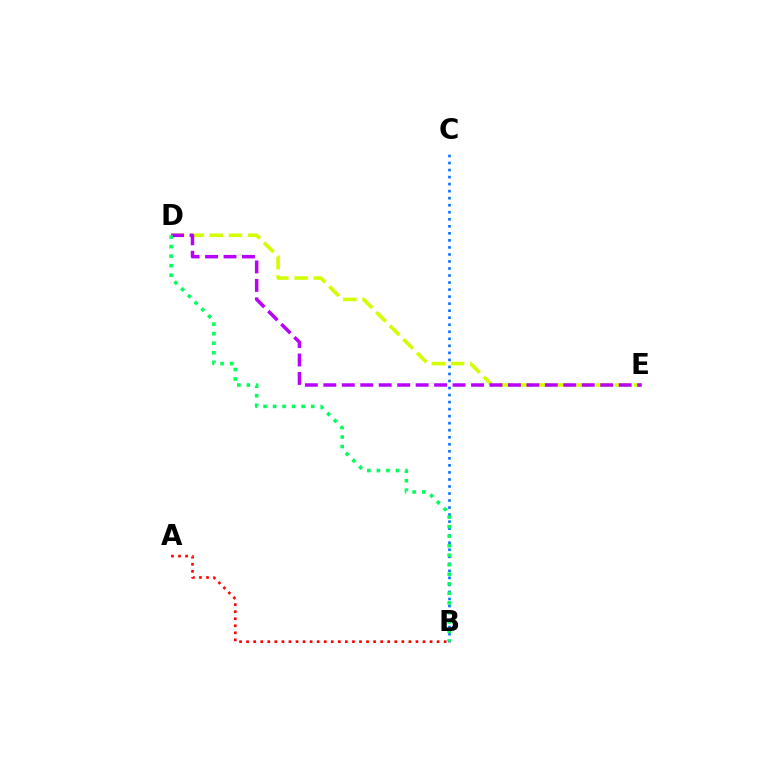{('D', 'E'): [{'color': '#d1ff00', 'line_style': 'dashed', 'thickness': 2.61}, {'color': '#b900ff', 'line_style': 'dashed', 'thickness': 2.51}], ('B', 'C'): [{'color': '#0074ff', 'line_style': 'dotted', 'thickness': 1.91}], ('A', 'B'): [{'color': '#ff0000', 'line_style': 'dotted', 'thickness': 1.92}], ('B', 'D'): [{'color': '#00ff5c', 'line_style': 'dotted', 'thickness': 2.59}]}